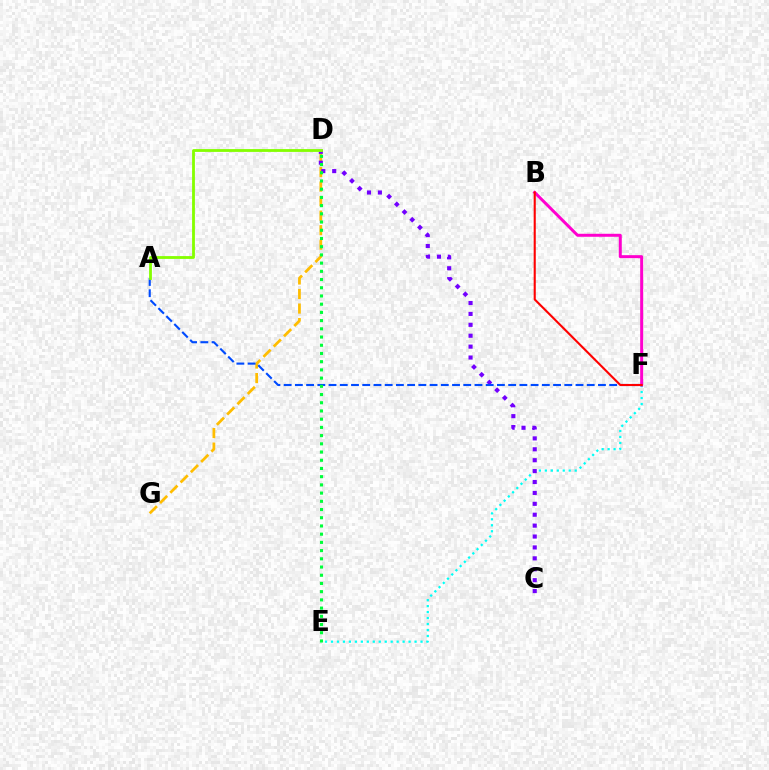{('E', 'F'): [{'color': '#00fff6', 'line_style': 'dotted', 'thickness': 1.62}], ('D', 'G'): [{'color': '#ffbd00', 'line_style': 'dashed', 'thickness': 1.98}], ('B', 'F'): [{'color': '#ff00cf', 'line_style': 'solid', 'thickness': 2.16}, {'color': '#ff0000', 'line_style': 'solid', 'thickness': 1.51}], ('C', 'D'): [{'color': '#7200ff', 'line_style': 'dotted', 'thickness': 2.96}], ('A', 'F'): [{'color': '#004bff', 'line_style': 'dashed', 'thickness': 1.52}], ('A', 'D'): [{'color': '#84ff00', 'line_style': 'solid', 'thickness': 2.02}], ('D', 'E'): [{'color': '#00ff39', 'line_style': 'dotted', 'thickness': 2.23}]}